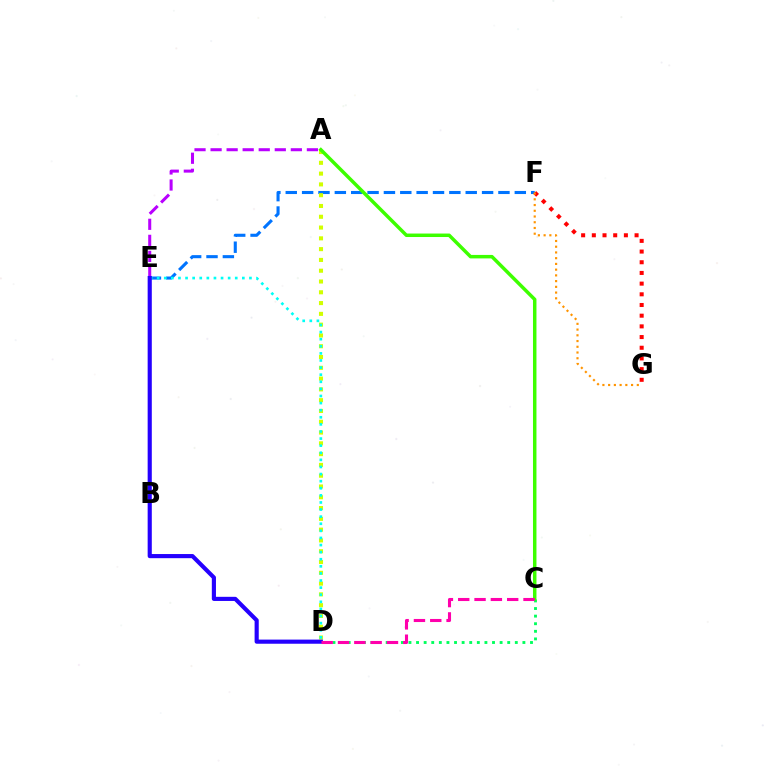{('E', 'F'): [{'color': '#0074ff', 'line_style': 'dashed', 'thickness': 2.22}], ('C', 'D'): [{'color': '#00ff5c', 'line_style': 'dotted', 'thickness': 2.06}, {'color': '#ff00ac', 'line_style': 'dashed', 'thickness': 2.22}], ('A', 'D'): [{'color': '#d1ff00', 'line_style': 'dotted', 'thickness': 2.93}], ('A', 'C'): [{'color': '#3dff00', 'line_style': 'solid', 'thickness': 2.51}], ('D', 'E'): [{'color': '#00fff6', 'line_style': 'dotted', 'thickness': 1.93}, {'color': '#2500ff', 'line_style': 'solid', 'thickness': 2.98}], ('A', 'E'): [{'color': '#b900ff', 'line_style': 'dashed', 'thickness': 2.18}], ('F', 'G'): [{'color': '#ff0000', 'line_style': 'dotted', 'thickness': 2.9}, {'color': '#ff9400', 'line_style': 'dotted', 'thickness': 1.56}]}